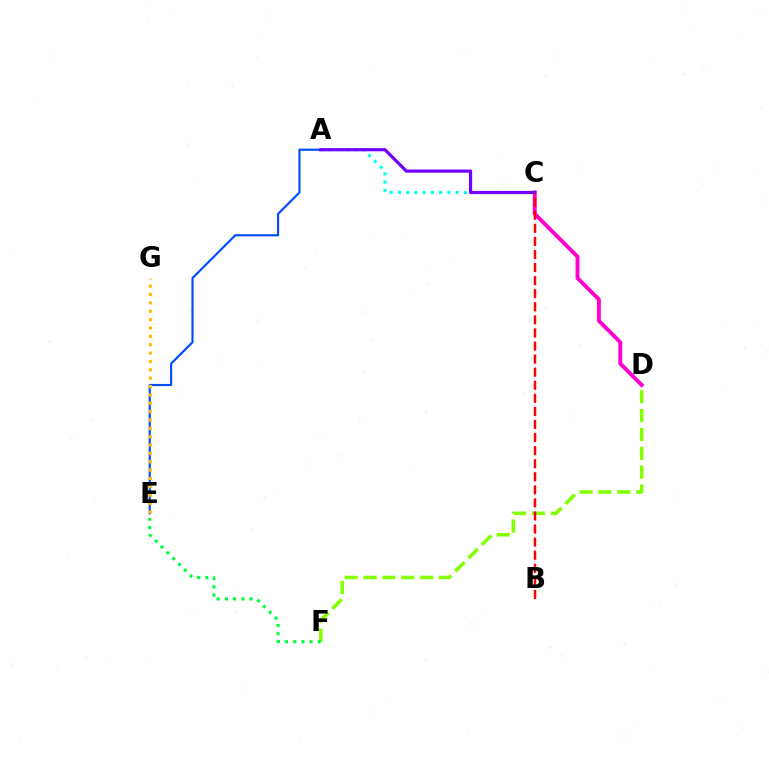{('D', 'F'): [{'color': '#84ff00', 'line_style': 'dashed', 'thickness': 2.56}], ('C', 'D'): [{'color': '#ff00cf', 'line_style': 'solid', 'thickness': 2.8}], ('A', 'C'): [{'color': '#00fff6', 'line_style': 'dotted', 'thickness': 2.24}, {'color': '#7200ff', 'line_style': 'solid', 'thickness': 2.29}], ('A', 'E'): [{'color': '#004bff', 'line_style': 'solid', 'thickness': 1.55}], ('E', 'G'): [{'color': '#ffbd00', 'line_style': 'dotted', 'thickness': 2.27}], ('E', 'F'): [{'color': '#00ff39', 'line_style': 'dotted', 'thickness': 2.23}], ('B', 'C'): [{'color': '#ff0000', 'line_style': 'dashed', 'thickness': 1.78}]}